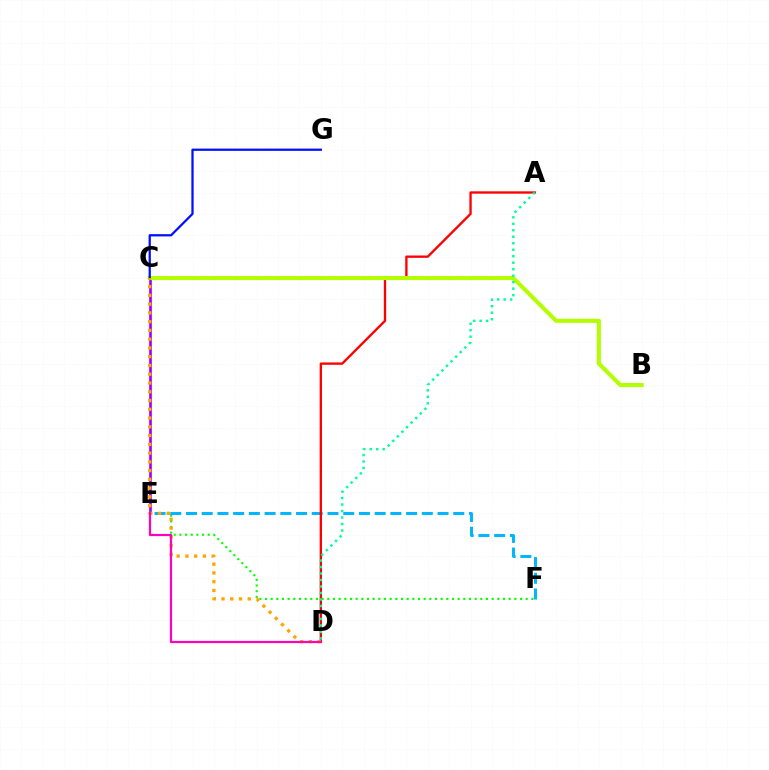{('E', 'F'): [{'color': '#08ff00', 'line_style': 'dotted', 'thickness': 1.54}, {'color': '#00b5ff', 'line_style': 'dashed', 'thickness': 2.14}], ('C', 'E'): [{'color': '#9b00ff', 'line_style': 'solid', 'thickness': 1.91}], ('A', 'D'): [{'color': '#ff0000', 'line_style': 'solid', 'thickness': 1.68}, {'color': '#00ff9d', 'line_style': 'dotted', 'thickness': 1.76}], ('B', 'C'): [{'color': '#b3ff00', 'line_style': 'solid', 'thickness': 2.93}], ('C', 'G'): [{'color': '#0010ff', 'line_style': 'solid', 'thickness': 1.63}], ('C', 'D'): [{'color': '#ffa500', 'line_style': 'dotted', 'thickness': 2.38}], ('D', 'E'): [{'color': '#ff00bd', 'line_style': 'solid', 'thickness': 1.6}]}